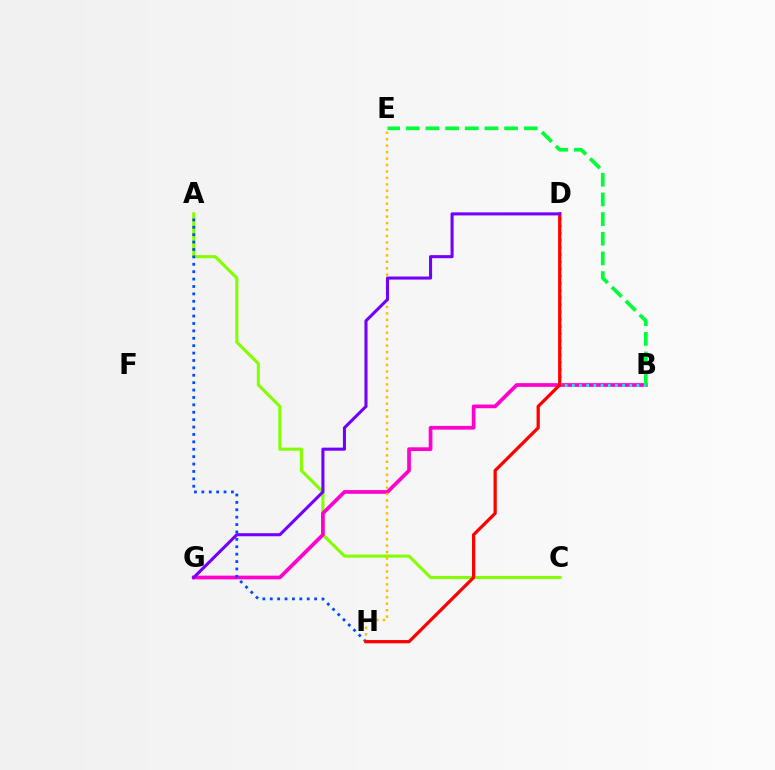{('A', 'C'): [{'color': '#84ff00', 'line_style': 'solid', 'thickness': 2.24}], ('B', 'G'): [{'color': '#ff00cf', 'line_style': 'solid', 'thickness': 2.68}], ('A', 'H'): [{'color': '#004bff', 'line_style': 'dotted', 'thickness': 2.01}], ('B', 'D'): [{'color': '#00fff6', 'line_style': 'dotted', 'thickness': 1.95}], ('B', 'E'): [{'color': '#00ff39', 'line_style': 'dashed', 'thickness': 2.67}], ('E', 'H'): [{'color': '#ffbd00', 'line_style': 'dotted', 'thickness': 1.75}], ('D', 'H'): [{'color': '#ff0000', 'line_style': 'solid', 'thickness': 2.34}], ('D', 'G'): [{'color': '#7200ff', 'line_style': 'solid', 'thickness': 2.21}]}